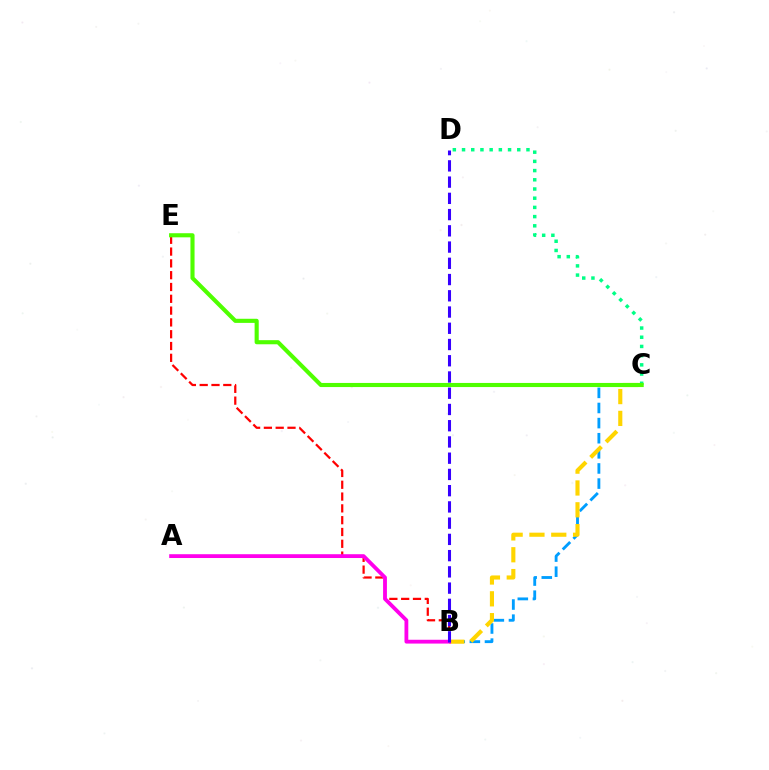{('B', 'E'): [{'color': '#ff0000', 'line_style': 'dashed', 'thickness': 1.6}], ('B', 'C'): [{'color': '#009eff', 'line_style': 'dashed', 'thickness': 2.05}, {'color': '#ffd500', 'line_style': 'dashed', 'thickness': 2.96}], ('C', 'D'): [{'color': '#00ff86', 'line_style': 'dotted', 'thickness': 2.5}], ('A', 'B'): [{'color': '#ff00ed', 'line_style': 'solid', 'thickness': 2.74}], ('B', 'D'): [{'color': '#3700ff', 'line_style': 'dashed', 'thickness': 2.21}], ('C', 'E'): [{'color': '#4fff00', 'line_style': 'solid', 'thickness': 2.96}]}